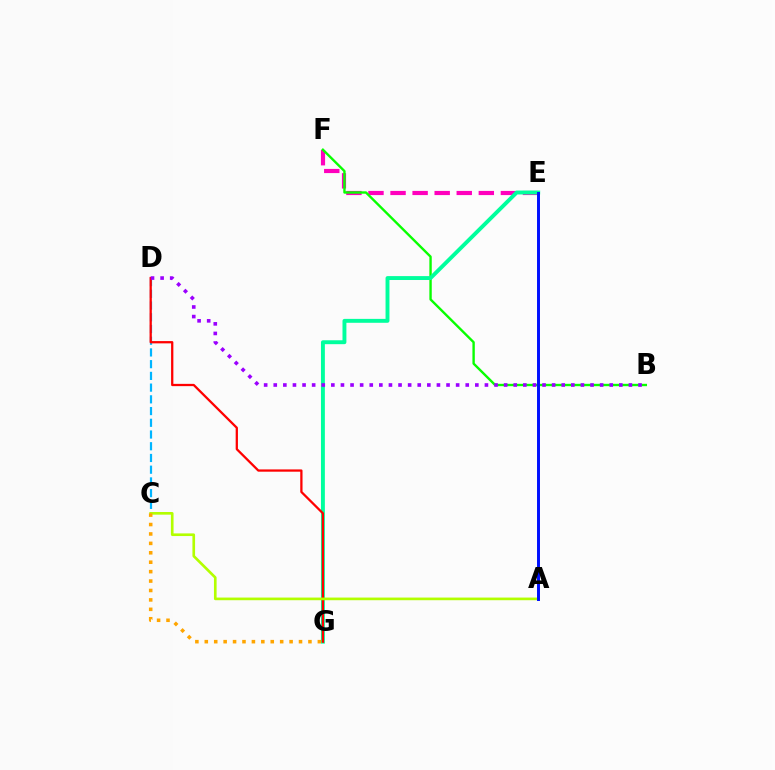{('C', 'D'): [{'color': '#00b5ff', 'line_style': 'dashed', 'thickness': 1.59}], ('E', 'F'): [{'color': '#ff00bd', 'line_style': 'dashed', 'thickness': 3.0}], ('B', 'F'): [{'color': '#08ff00', 'line_style': 'solid', 'thickness': 1.71}], ('E', 'G'): [{'color': '#00ff9d', 'line_style': 'solid', 'thickness': 2.81}], ('D', 'G'): [{'color': '#ff0000', 'line_style': 'solid', 'thickness': 1.64}], ('A', 'C'): [{'color': '#b3ff00', 'line_style': 'solid', 'thickness': 1.91}], ('B', 'D'): [{'color': '#9b00ff', 'line_style': 'dotted', 'thickness': 2.61}], ('C', 'G'): [{'color': '#ffa500', 'line_style': 'dotted', 'thickness': 2.56}], ('A', 'E'): [{'color': '#0010ff', 'line_style': 'solid', 'thickness': 2.13}]}